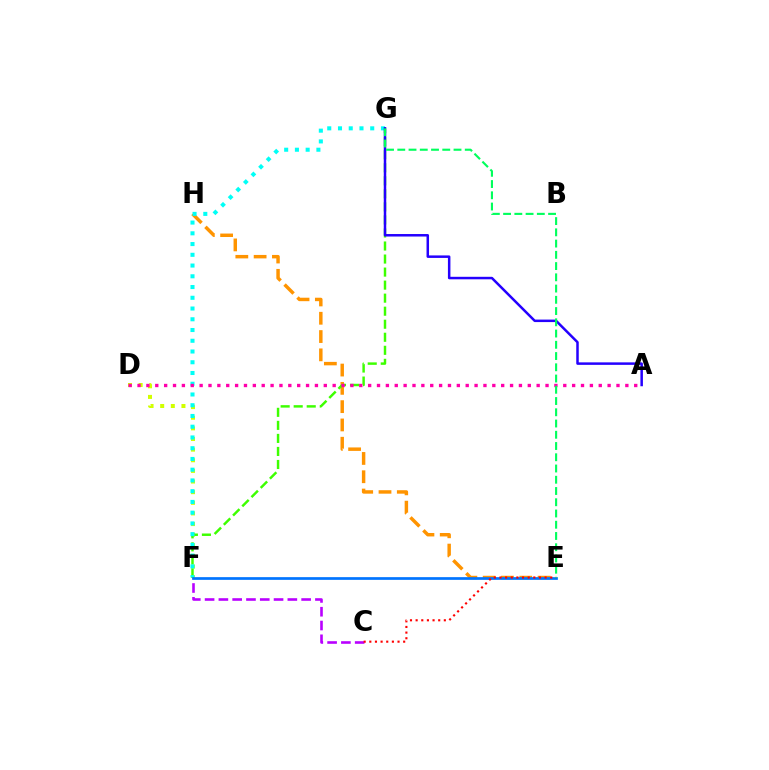{('D', 'F'): [{'color': '#d1ff00', 'line_style': 'dotted', 'thickness': 2.89}], ('E', 'H'): [{'color': '#ff9400', 'line_style': 'dashed', 'thickness': 2.49}], ('C', 'F'): [{'color': '#b900ff', 'line_style': 'dashed', 'thickness': 1.87}], ('F', 'G'): [{'color': '#3dff00', 'line_style': 'dashed', 'thickness': 1.77}, {'color': '#00fff6', 'line_style': 'dotted', 'thickness': 2.92}], ('E', 'F'): [{'color': '#0074ff', 'line_style': 'solid', 'thickness': 1.95}], ('A', 'D'): [{'color': '#ff00ac', 'line_style': 'dotted', 'thickness': 2.41}], ('C', 'E'): [{'color': '#ff0000', 'line_style': 'dotted', 'thickness': 1.53}], ('A', 'G'): [{'color': '#2500ff', 'line_style': 'solid', 'thickness': 1.8}], ('E', 'G'): [{'color': '#00ff5c', 'line_style': 'dashed', 'thickness': 1.53}]}